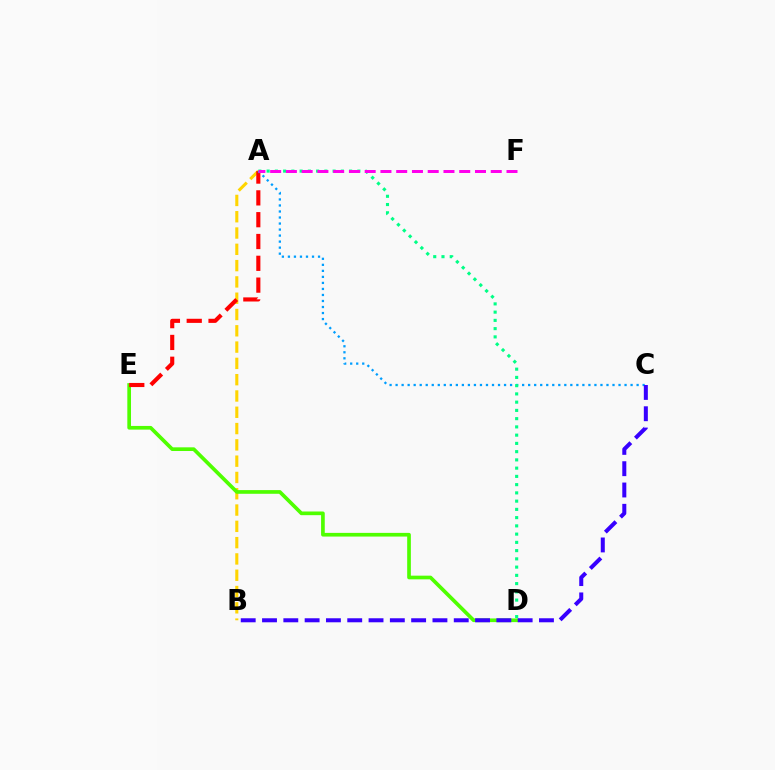{('A', 'B'): [{'color': '#ffd500', 'line_style': 'dashed', 'thickness': 2.21}], ('D', 'E'): [{'color': '#4fff00', 'line_style': 'solid', 'thickness': 2.65}], ('A', 'E'): [{'color': '#ff0000', 'line_style': 'dashed', 'thickness': 2.96}], ('A', 'C'): [{'color': '#009eff', 'line_style': 'dotted', 'thickness': 1.64}], ('A', 'D'): [{'color': '#00ff86', 'line_style': 'dotted', 'thickness': 2.24}], ('A', 'F'): [{'color': '#ff00ed', 'line_style': 'dashed', 'thickness': 2.14}], ('B', 'C'): [{'color': '#3700ff', 'line_style': 'dashed', 'thickness': 2.89}]}